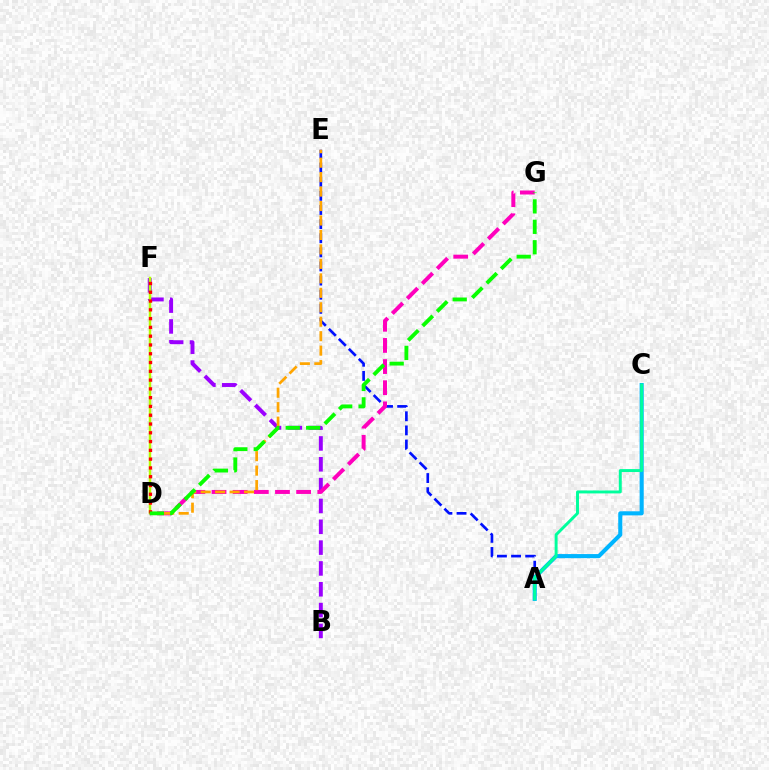{('B', 'F'): [{'color': '#9b00ff', 'line_style': 'dashed', 'thickness': 2.83}], ('A', 'E'): [{'color': '#0010ff', 'line_style': 'dashed', 'thickness': 1.92}], ('D', 'G'): [{'color': '#ff00bd', 'line_style': 'dashed', 'thickness': 2.87}, {'color': '#08ff00', 'line_style': 'dashed', 'thickness': 2.78}], ('D', 'E'): [{'color': '#ffa500', 'line_style': 'dashed', 'thickness': 1.96}], ('D', 'F'): [{'color': '#b3ff00', 'line_style': 'solid', 'thickness': 1.78}, {'color': '#ff0000', 'line_style': 'dotted', 'thickness': 2.39}], ('A', 'C'): [{'color': '#00b5ff', 'line_style': 'solid', 'thickness': 2.94}, {'color': '#00ff9d', 'line_style': 'solid', 'thickness': 2.11}]}